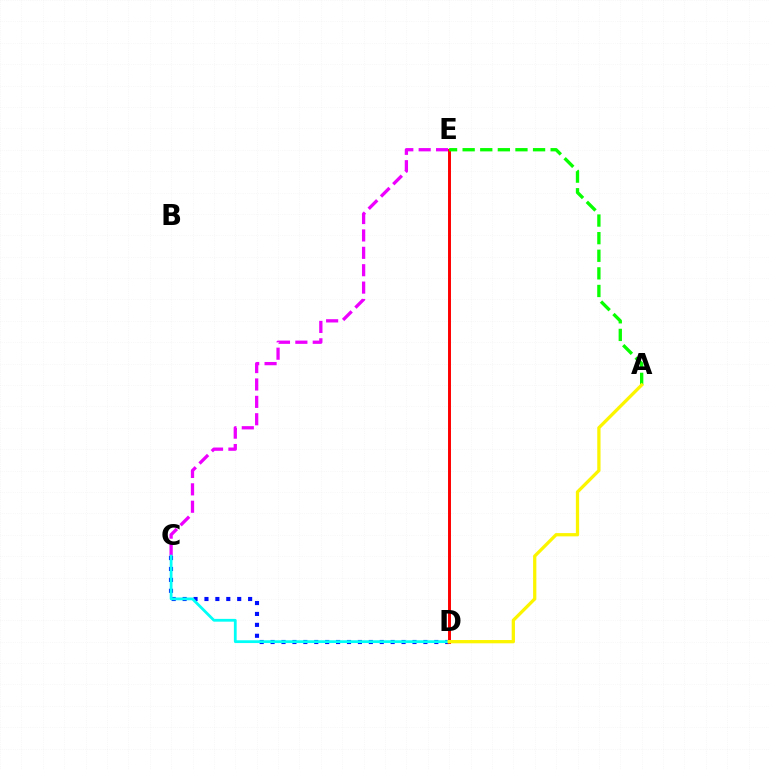{('C', 'E'): [{'color': '#ee00ff', 'line_style': 'dashed', 'thickness': 2.36}], ('C', 'D'): [{'color': '#0010ff', 'line_style': 'dotted', 'thickness': 2.97}, {'color': '#00fff6', 'line_style': 'solid', 'thickness': 2.01}], ('D', 'E'): [{'color': '#ff0000', 'line_style': 'solid', 'thickness': 2.12}], ('A', 'E'): [{'color': '#08ff00', 'line_style': 'dashed', 'thickness': 2.39}], ('A', 'D'): [{'color': '#fcf500', 'line_style': 'solid', 'thickness': 2.36}]}